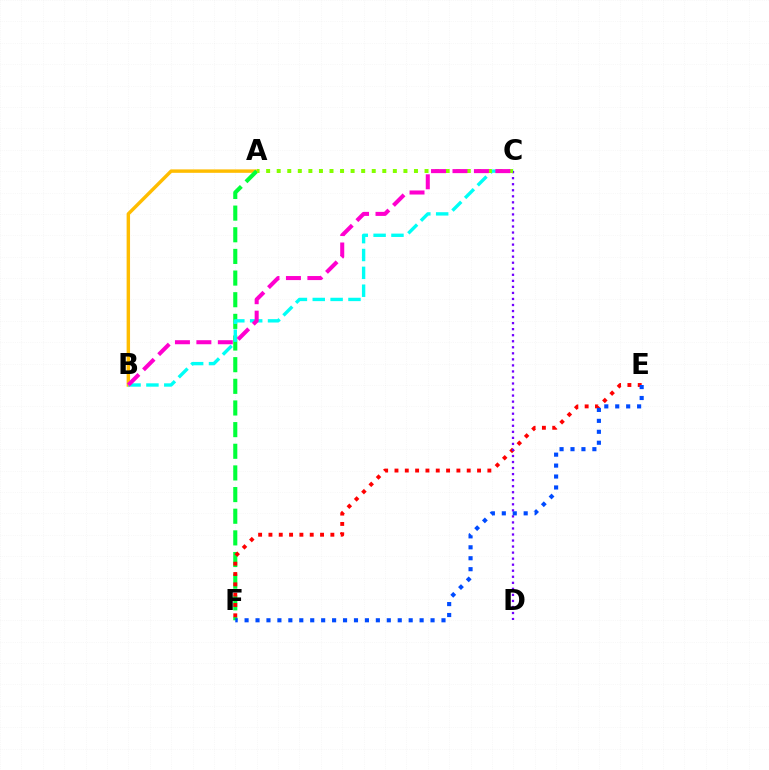{('A', 'B'): [{'color': '#ffbd00', 'line_style': 'solid', 'thickness': 2.47}], ('A', 'F'): [{'color': '#00ff39', 'line_style': 'dashed', 'thickness': 2.94}], ('B', 'C'): [{'color': '#00fff6', 'line_style': 'dashed', 'thickness': 2.43}, {'color': '#ff00cf', 'line_style': 'dashed', 'thickness': 2.91}], ('E', 'F'): [{'color': '#ff0000', 'line_style': 'dotted', 'thickness': 2.8}, {'color': '#004bff', 'line_style': 'dotted', 'thickness': 2.97}], ('C', 'D'): [{'color': '#7200ff', 'line_style': 'dotted', 'thickness': 1.64}], ('A', 'C'): [{'color': '#84ff00', 'line_style': 'dotted', 'thickness': 2.87}]}